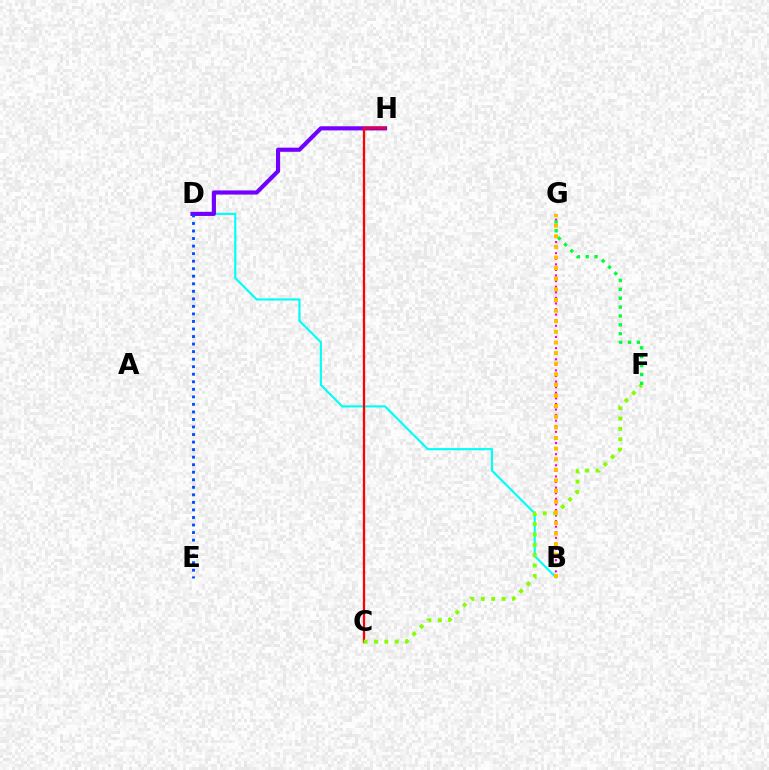{('B', 'G'): [{'color': '#ff00cf', 'line_style': 'dotted', 'thickness': 1.52}, {'color': '#ffbd00', 'line_style': 'dotted', 'thickness': 2.88}], ('B', 'D'): [{'color': '#00fff6', 'line_style': 'solid', 'thickness': 1.55}], ('D', 'H'): [{'color': '#7200ff', 'line_style': 'solid', 'thickness': 2.98}], ('C', 'H'): [{'color': '#ff0000', 'line_style': 'solid', 'thickness': 1.64}], ('C', 'F'): [{'color': '#84ff00', 'line_style': 'dotted', 'thickness': 2.82}], ('F', 'G'): [{'color': '#00ff39', 'line_style': 'dotted', 'thickness': 2.41}], ('D', 'E'): [{'color': '#004bff', 'line_style': 'dotted', 'thickness': 2.05}]}